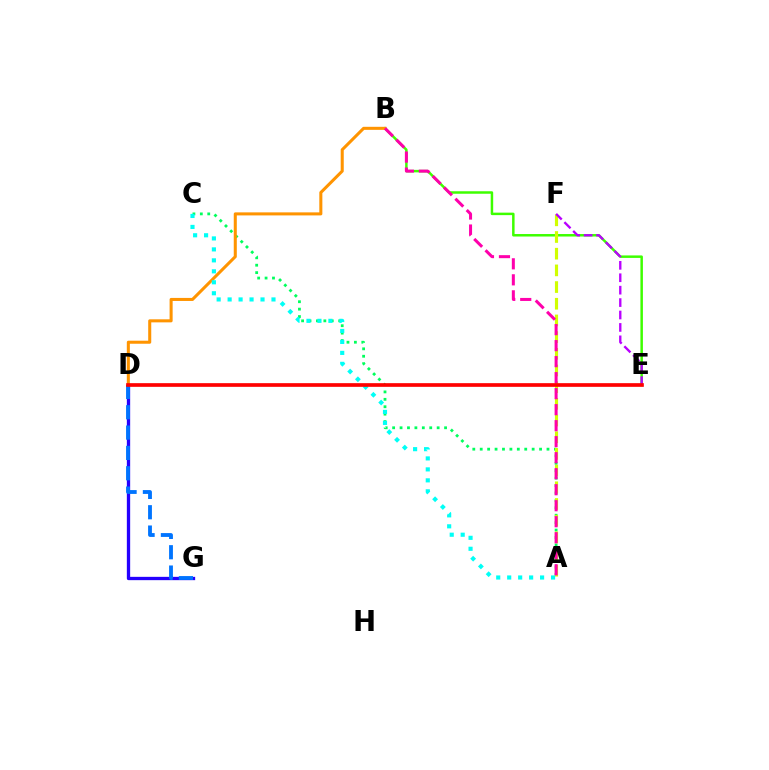{('B', 'E'): [{'color': '#3dff00', 'line_style': 'solid', 'thickness': 1.79}], ('D', 'G'): [{'color': '#2500ff', 'line_style': 'solid', 'thickness': 2.39}, {'color': '#0074ff', 'line_style': 'dashed', 'thickness': 2.76}], ('A', 'C'): [{'color': '#00ff5c', 'line_style': 'dotted', 'thickness': 2.02}, {'color': '#00fff6', 'line_style': 'dotted', 'thickness': 2.98}], ('B', 'D'): [{'color': '#ff9400', 'line_style': 'solid', 'thickness': 2.19}], ('A', 'F'): [{'color': '#d1ff00', 'line_style': 'dashed', 'thickness': 2.27}], ('E', 'F'): [{'color': '#b900ff', 'line_style': 'dashed', 'thickness': 1.69}], ('A', 'B'): [{'color': '#ff00ac', 'line_style': 'dashed', 'thickness': 2.17}], ('D', 'E'): [{'color': '#ff0000', 'line_style': 'solid', 'thickness': 2.65}]}